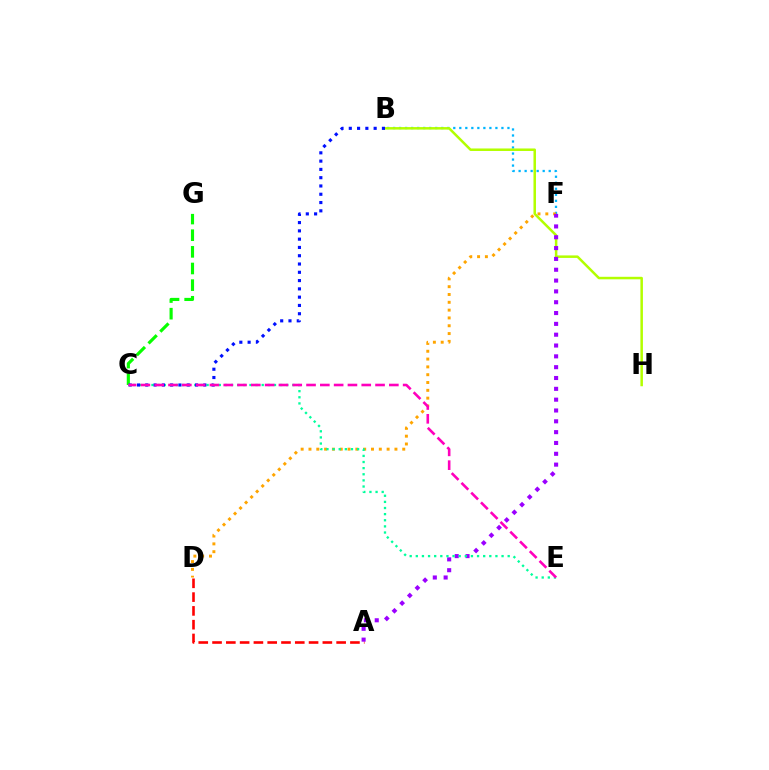{('A', 'D'): [{'color': '#ff0000', 'line_style': 'dashed', 'thickness': 1.87}], ('B', 'F'): [{'color': '#00b5ff', 'line_style': 'dotted', 'thickness': 1.64}], ('D', 'F'): [{'color': '#ffa500', 'line_style': 'dotted', 'thickness': 2.12}], ('B', 'H'): [{'color': '#b3ff00', 'line_style': 'solid', 'thickness': 1.81}], ('A', 'F'): [{'color': '#9b00ff', 'line_style': 'dotted', 'thickness': 2.94}], ('C', 'G'): [{'color': '#08ff00', 'line_style': 'dashed', 'thickness': 2.26}], ('C', 'E'): [{'color': '#00ff9d', 'line_style': 'dotted', 'thickness': 1.66}, {'color': '#ff00bd', 'line_style': 'dashed', 'thickness': 1.88}], ('B', 'C'): [{'color': '#0010ff', 'line_style': 'dotted', 'thickness': 2.25}]}